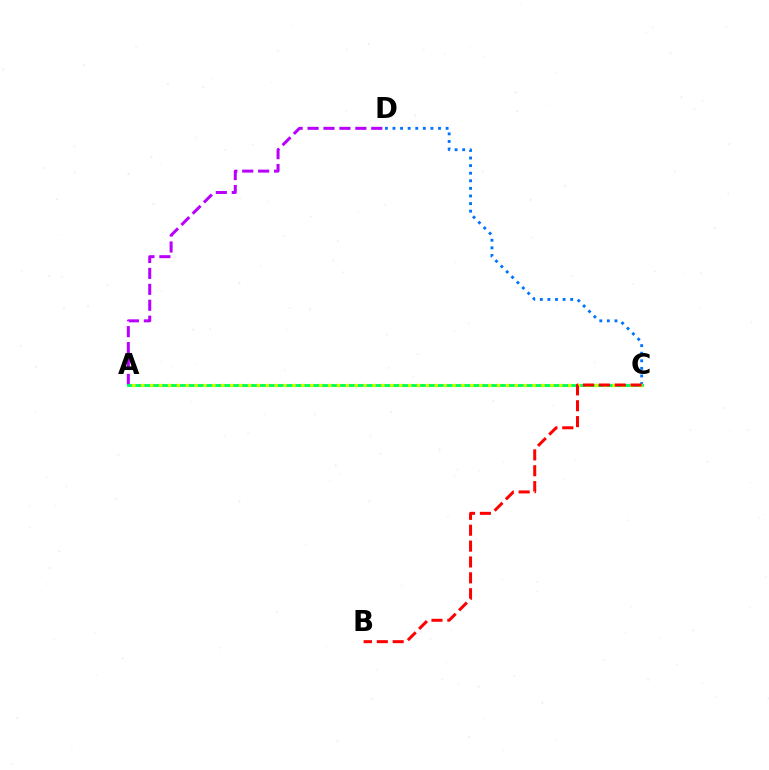{('C', 'D'): [{'color': '#0074ff', 'line_style': 'dotted', 'thickness': 2.06}], ('A', 'D'): [{'color': '#b900ff', 'line_style': 'dashed', 'thickness': 2.16}], ('A', 'C'): [{'color': '#00ff5c', 'line_style': 'solid', 'thickness': 2.08}, {'color': '#d1ff00', 'line_style': 'dotted', 'thickness': 2.42}], ('B', 'C'): [{'color': '#ff0000', 'line_style': 'dashed', 'thickness': 2.16}]}